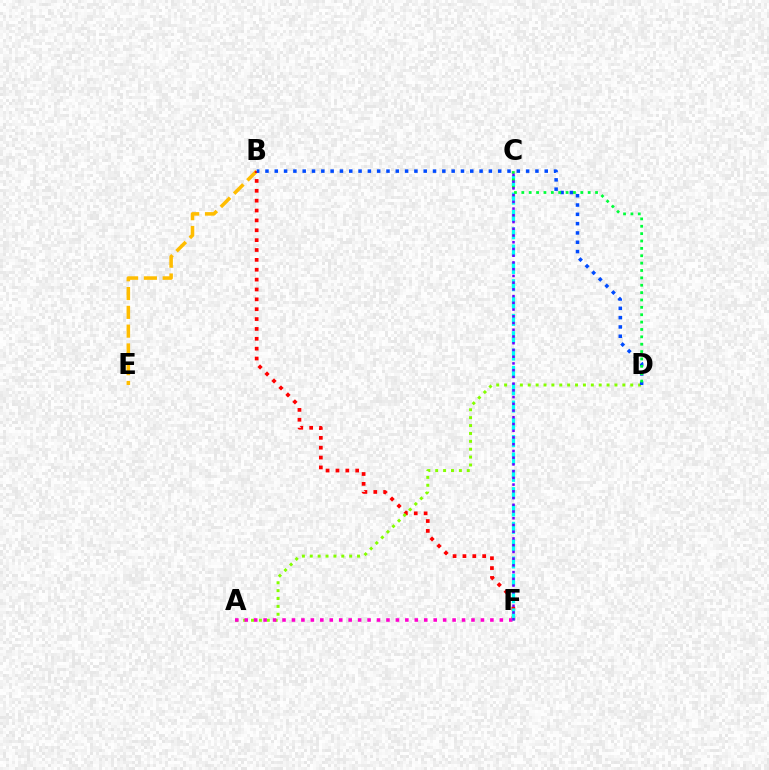{('B', 'E'): [{'color': '#ffbd00', 'line_style': 'dashed', 'thickness': 2.55}], ('B', 'F'): [{'color': '#ff0000', 'line_style': 'dotted', 'thickness': 2.68}], ('A', 'D'): [{'color': '#84ff00', 'line_style': 'dotted', 'thickness': 2.14}], ('B', 'D'): [{'color': '#004bff', 'line_style': 'dotted', 'thickness': 2.53}], ('A', 'F'): [{'color': '#ff00cf', 'line_style': 'dotted', 'thickness': 2.57}], ('C', 'F'): [{'color': '#00fff6', 'line_style': 'dashed', 'thickness': 2.35}, {'color': '#7200ff', 'line_style': 'dotted', 'thickness': 1.83}], ('C', 'D'): [{'color': '#00ff39', 'line_style': 'dotted', 'thickness': 2.0}]}